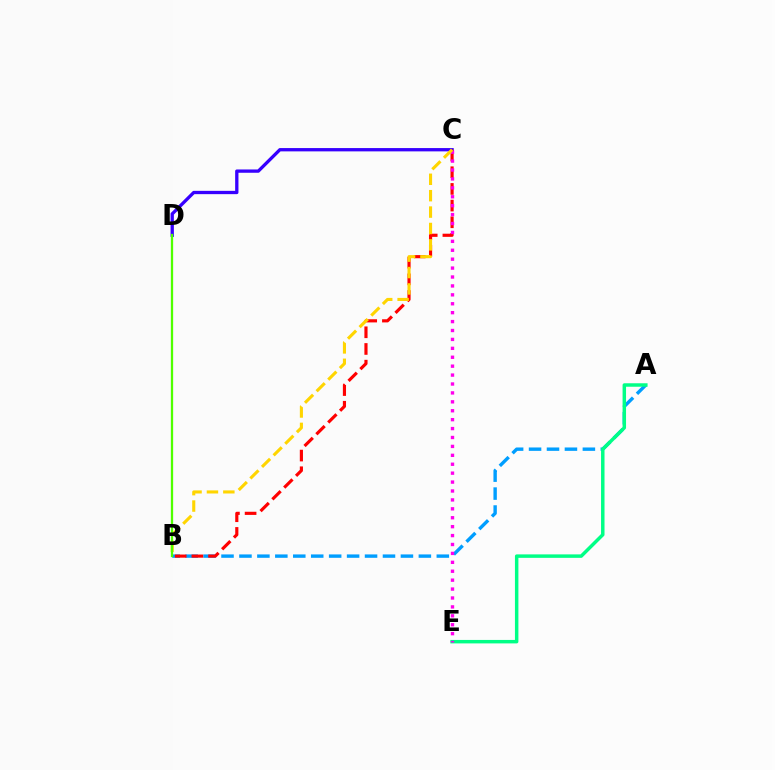{('A', 'B'): [{'color': '#009eff', 'line_style': 'dashed', 'thickness': 2.44}], ('C', 'D'): [{'color': '#3700ff', 'line_style': 'solid', 'thickness': 2.38}], ('A', 'E'): [{'color': '#00ff86', 'line_style': 'solid', 'thickness': 2.5}], ('B', 'C'): [{'color': '#ff0000', 'line_style': 'dashed', 'thickness': 2.27}, {'color': '#ffd500', 'line_style': 'dashed', 'thickness': 2.23}], ('C', 'E'): [{'color': '#ff00ed', 'line_style': 'dotted', 'thickness': 2.42}], ('B', 'D'): [{'color': '#4fff00', 'line_style': 'solid', 'thickness': 1.64}]}